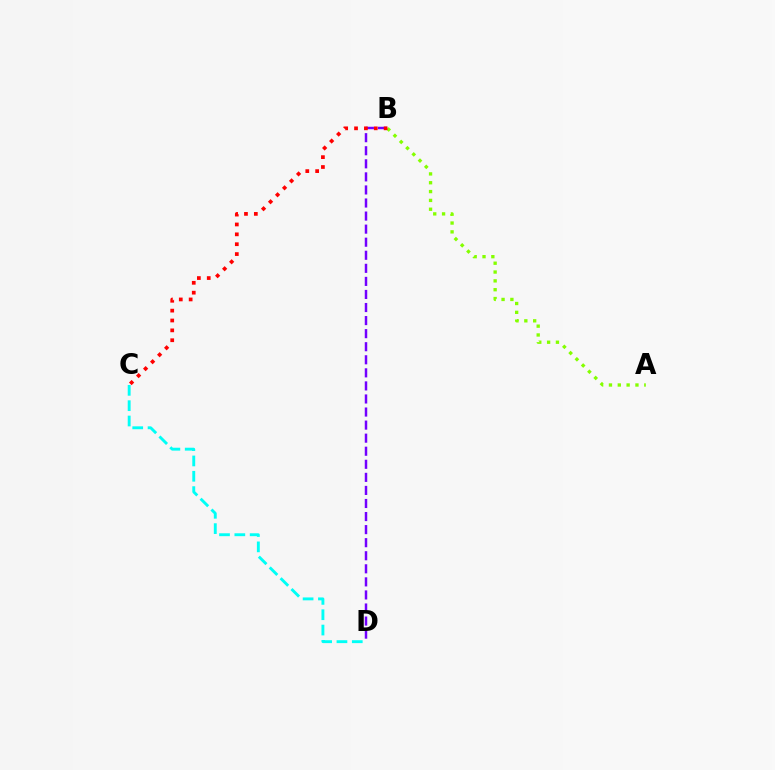{('B', 'D'): [{'color': '#7200ff', 'line_style': 'dashed', 'thickness': 1.77}], ('A', 'B'): [{'color': '#84ff00', 'line_style': 'dotted', 'thickness': 2.4}], ('C', 'D'): [{'color': '#00fff6', 'line_style': 'dashed', 'thickness': 2.08}], ('B', 'C'): [{'color': '#ff0000', 'line_style': 'dotted', 'thickness': 2.68}]}